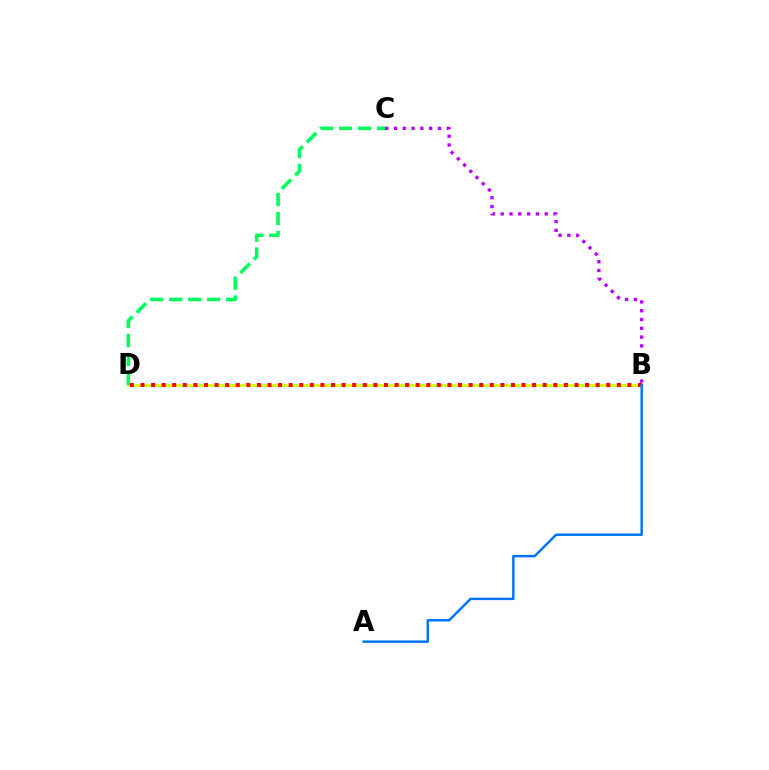{('B', 'C'): [{'color': '#b900ff', 'line_style': 'dotted', 'thickness': 2.39}], ('B', 'D'): [{'color': '#d1ff00', 'line_style': 'solid', 'thickness': 1.86}, {'color': '#ff0000', 'line_style': 'dotted', 'thickness': 2.88}], ('C', 'D'): [{'color': '#00ff5c', 'line_style': 'dashed', 'thickness': 2.58}], ('A', 'B'): [{'color': '#0074ff', 'line_style': 'solid', 'thickness': 1.77}]}